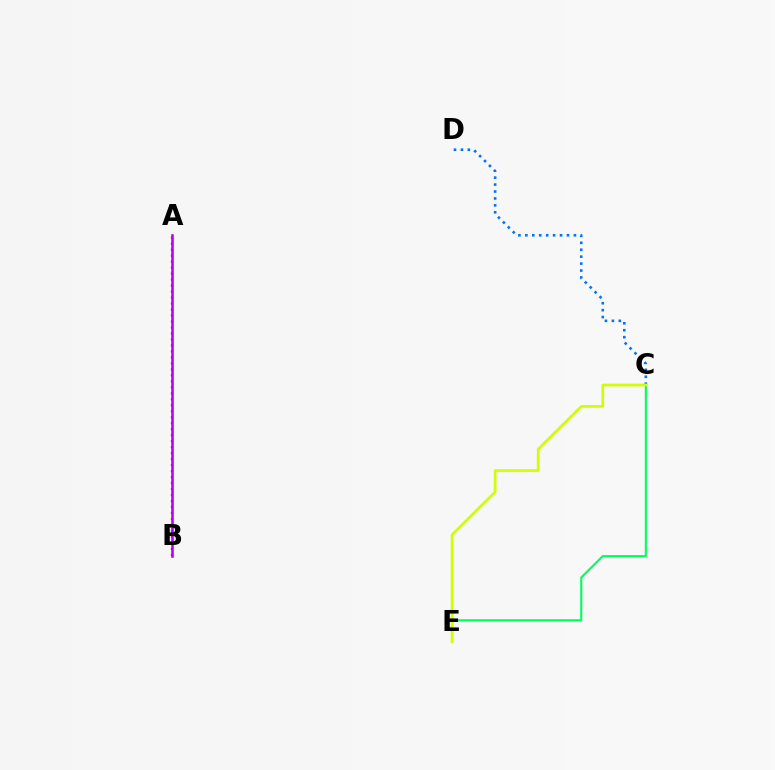{('C', 'D'): [{'color': '#0074ff', 'line_style': 'dotted', 'thickness': 1.88}], ('C', 'E'): [{'color': '#00ff5c', 'line_style': 'solid', 'thickness': 1.5}, {'color': '#d1ff00', 'line_style': 'solid', 'thickness': 1.97}], ('A', 'B'): [{'color': '#ff0000', 'line_style': 'dotted', 'thickness': 1.63}, {'color': '#b900ff', 'line_style': 'solid', 'thickness': 1.85}]}